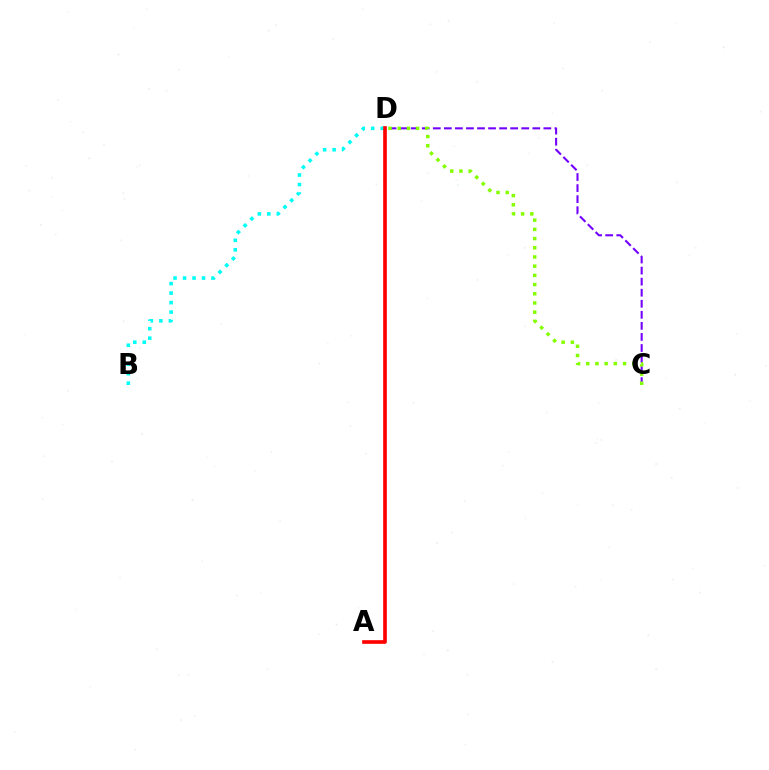{('C', 'D'): [{'color': '#7200ff', 'line_style': 'dashed', 'thickness': 1.5}, {'color': '#84ff00', 'line_style': 'dotted', 'thickness': 2.5}], ('B', 'D'): [{'color': '#00fff6', 'line_style': 'dotted', 'thickness': 2.58}], ('A', 'D'): [{'color': '#ff0000', 'line_style': 'solid', 'thickness': 2.63}]}